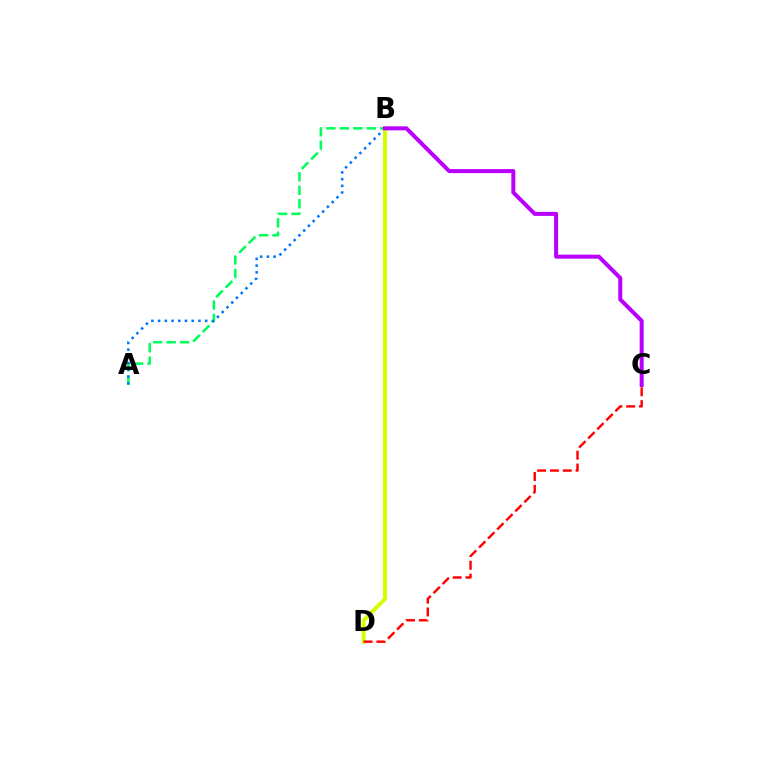{('A', 'B'): [{'color': '#00ff5c', 'line_style': 'dashed', 'thickness': 1.83}, {'color': '#0074ff', 'line_style': 'dotted', 'thickness': 1.83}], ('B', 'D'): [{'color': '#d1ff00', 'line_style': 'solid', 'thickness': 2.81}], ('B', 'C'): [{'color': '#b900ff', 'line_style': 'solid', 'thickness': 2.89}], ('C', 'D'): [{'color': '#ff0000', 'line_style': 'dashed', 'thickness': 1.74}]}